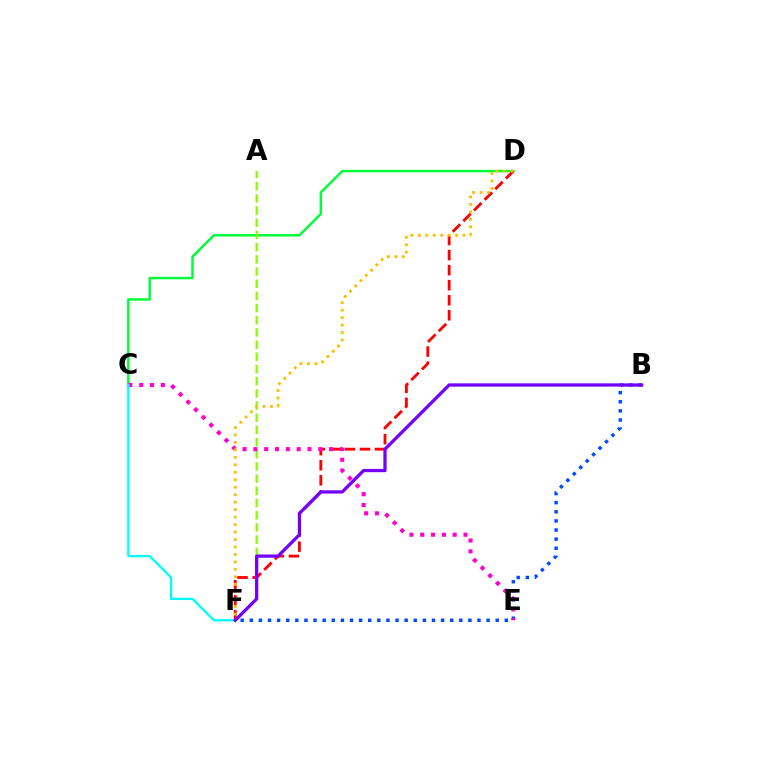{('C', 'D'): [{'color': '#00ff39', 'line_style': 'solid', 'thickness': 1.78}], ('B', 'F'): [{'color': '#004bff', 'line_style': 'dotted', 'thickness': 2.47}, {'color': '#7200ff', 'line_style': 'solid', 'thickness': 2.35}], ('A', 'F'): [{'color': '#84ff00', 'line_style': 'dashed', 'thickness': 1.66}], ('D', 'F'): [{'color': '#ff0000', 'line_style': 'dashed', 'thickness': 2.04}, {'color': '#ffbd00', 'line_style': 'dotted', 'thickness': 2.03}], ('C', 'E'): [{'color': '#ff00cf', 'line_style': 'dotted', 'thickness': 2.94}], ('C', 'F'): [{'color': '#00fff6', 'line_style': 'solid', 'thickness': 1.65}]}